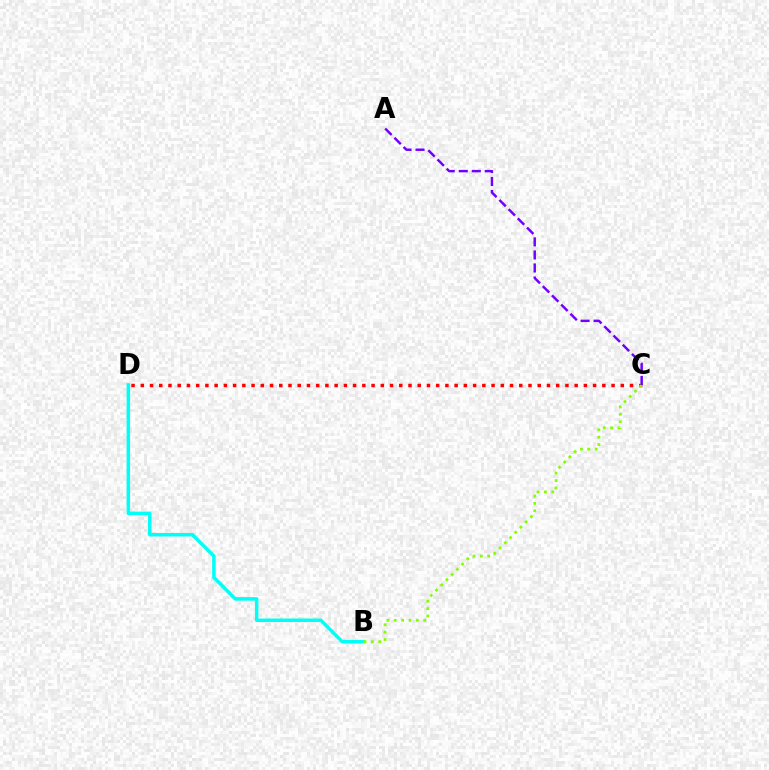{('C', 'D'): [{'color': '#ff0000', 'line_style': 'dotted', 'thickness': 2.51}], ('B', 'D'): [{'color': '#00fff6', 'line_style': 'solid', 'thickness': 2.52}], ('B', 'C'): [{'color': '#84ff00', 'line_style': 'dotted', 'thickness': 2.0}], ('A', 'C'): [{'color': '#7200ff', 'line_style': 'dashed', 'thickness': 1.77}]}